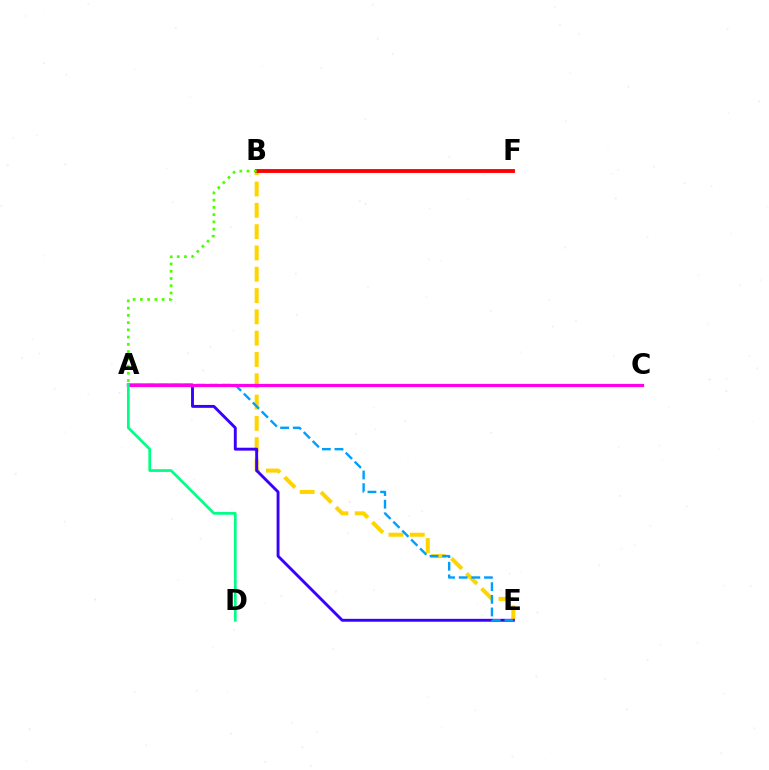{('B', 'E'): [{'color': '#ffd500', 'line_style': 'dashed', 'thickness': 2.89}], ('A', 'E'): [{'color': '#3700ff', 'line_style': 'solid', 'thickness': 2.08}, {'color': '#009eff', 'line_style': 'dashed', 'thickness': 1.72}], ('B', 'F'): [{'color': '#ff0000', 'line_style': 'solid', 'thickness': 2.78}], ('A', 'B'): [{'color': '#4fff00', 'line_style': 'dotted', 'thickness': 1.97}], ('A', 'C'): [{'color': '#ff00ed', 'line_style': 'solid', 'thickness': 2.31}], ('A', 'D'): [{'color': '#00ff86', 'line_style': 'solid', 'thickness': 1.96}]}